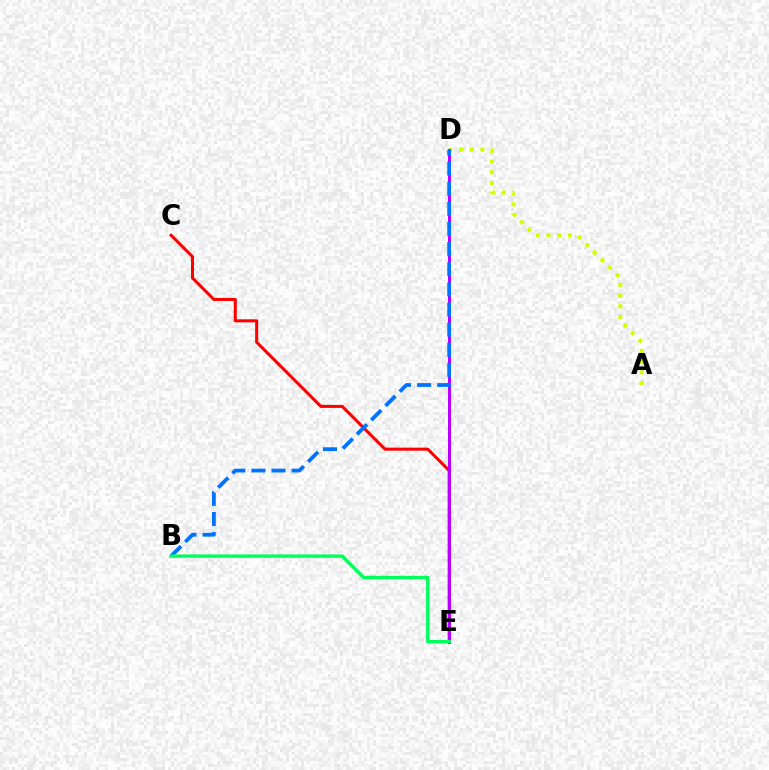{('A', 'D'): [{'color': '#d1ff00', 'line_style': 'dotted', 'thickness': 2.91}], ('C', 'E'): [{'color': '#ff0000', 'line_style': 'solid', 'thickness': 2.19}], ('D', 'E'): [{'color': '#b900ff', 'line_style': 'solid', 'thickness': 2.16}], ('B', 'D'): [{'color': '#0074ff', 'line_style': 'dashed', 'thickness': 2.73}], ('B', 'E'): [{'color': '#00ff5c', 'line_style': 'solid', 'thickness': 2.45}]}